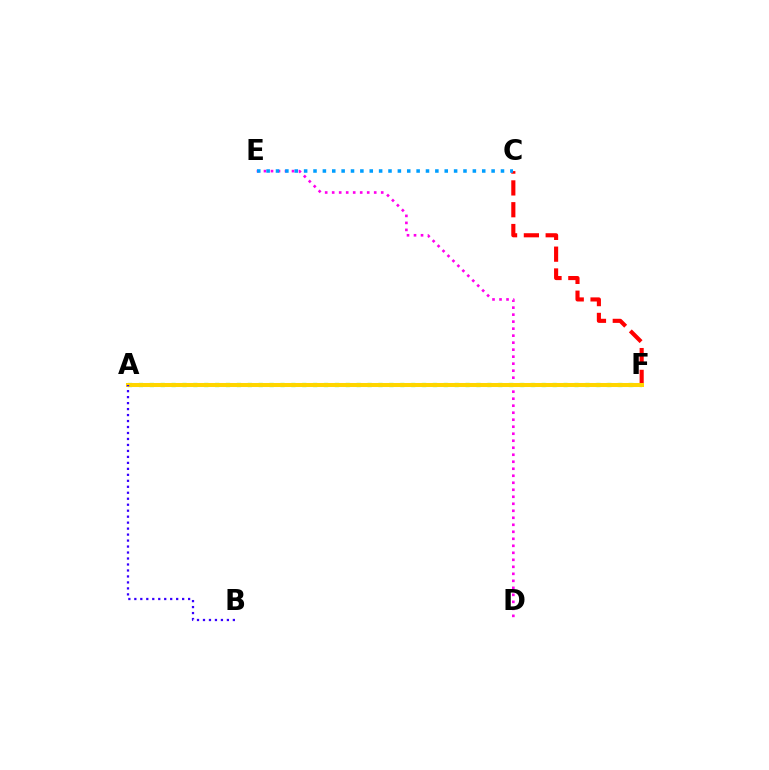{('A', 'F'): [{'color': '#00ff86', 'line_style': 'dotted', 'thickness': 2.96}, {'color': '#4fff00', 'line_style': 'dotted', 'thickness': 2.96}, {'color': '#ffd500', 'line_style': 'solid', 'thickness': 2.9}], ('D', 'E'): [{'color': '#ff00ed', 'line_style': 'dotted', 'thickness': 1.9}], ('C', 'F'): [{'color': '#ff0000', 'line_style': 'dashed', 'thickness': 2.96}], ('A', 'B'): [{'color': '#3700ff', 'line_style': 'dotted', 'thickness': 1.62}], ('C', 'E'): [{'color': '#009eff', 'line_style': 'dotted', 'thickness': 2.55}]}